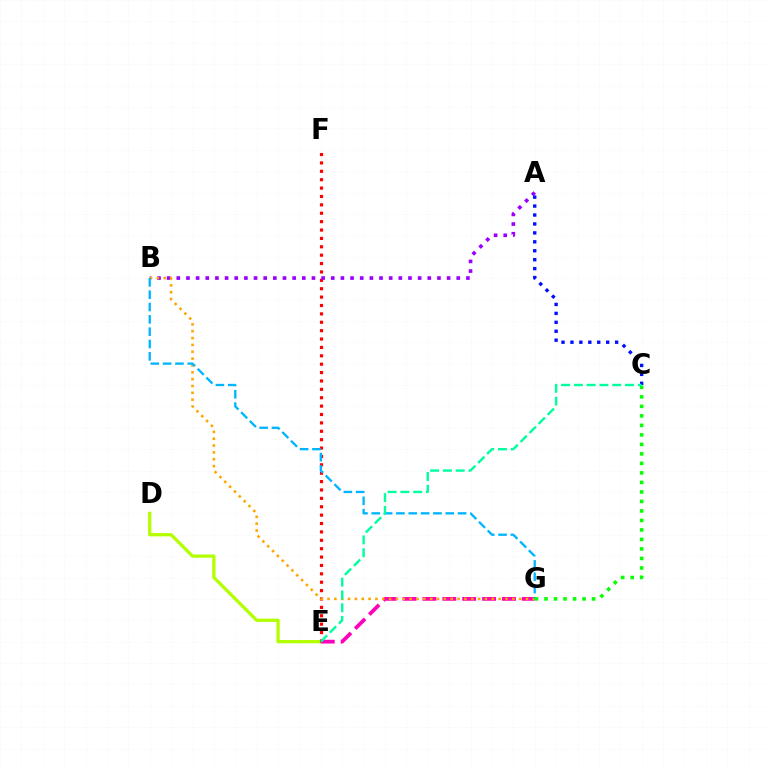{('D', 'E'): [{'color': '#b3ff00', 'line_style': 'solid', 'thickness': 2.36}], ('E', 'F'): [{'color': '#ff0000', 'line_style': 'dotted', 'thickness': 2.28}], ('E', 'G'): [{'color': '#ff00bd', 'line_style': 'dashed', 'thickness': 2.7}], ('A', 'B'): [{'color': '#9b00ff', 'line_style': 'dotted', 'thickness': 2.62}], ('B', 'G'): [{'color': '#ffa500', 'line_style': 'dotted', 'thickness': 1.86}, {'color': '#00b5ff', 'line_style': 'dashed', 'thickness': 1.68}], ('A', 'C'): [{'color': '#0010ff', 'line_style': 'dotted', 'thickness': 2.43}], ('C', 'G'): [{'color': '#08ff00', 'line_style': 'dotted', 'thickness': 2.58}], ('C', 'E'): [{'color': '#00ff9d', 'line_style': 'dashed', 'thickness': 1.74}]}